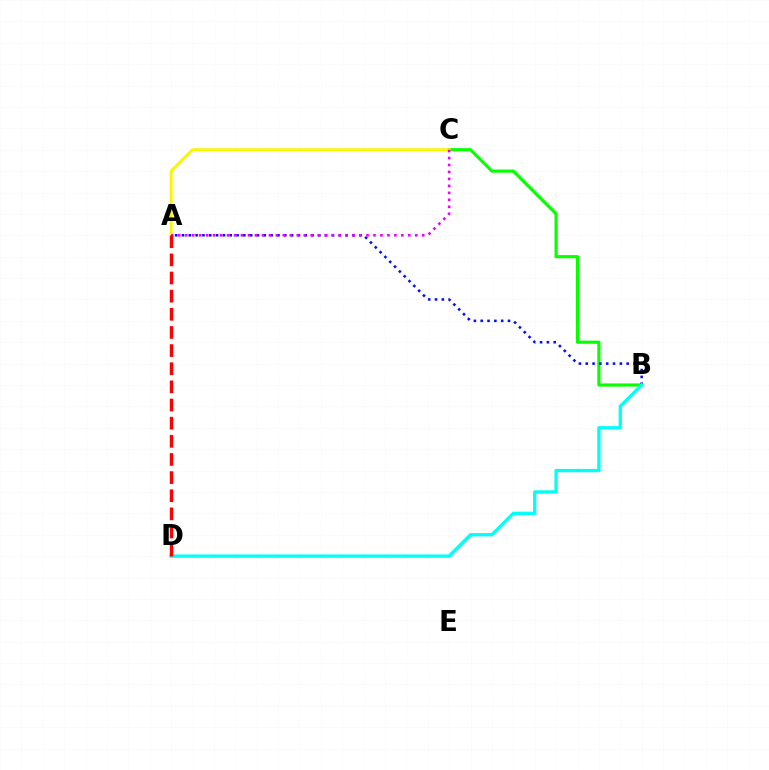{('B', 'C'): [{'color': '#08ff00', 'line_style': 'solid', 'thickness': 2.28}], ('A', 'C'): [{'color': '#fcf500', 'line_style': 'solid', 'thickness': 2.11}, {'color': '#ee00ff', 'line_style': 'dotted', 'thickness': 1.89}], ('A', 'B'): [{'color': '#0010ff', 'line_style': 'dotted', 'thickness': 1.85}], ('B', 'D'): [{'color': '#00fff6', 'line_style': 'solid', 'thickness': 2.38}], ('A', 'D'): [{'color': '#ff0000', 'line_style': 'dashed', 'thickness': 2.46}]}